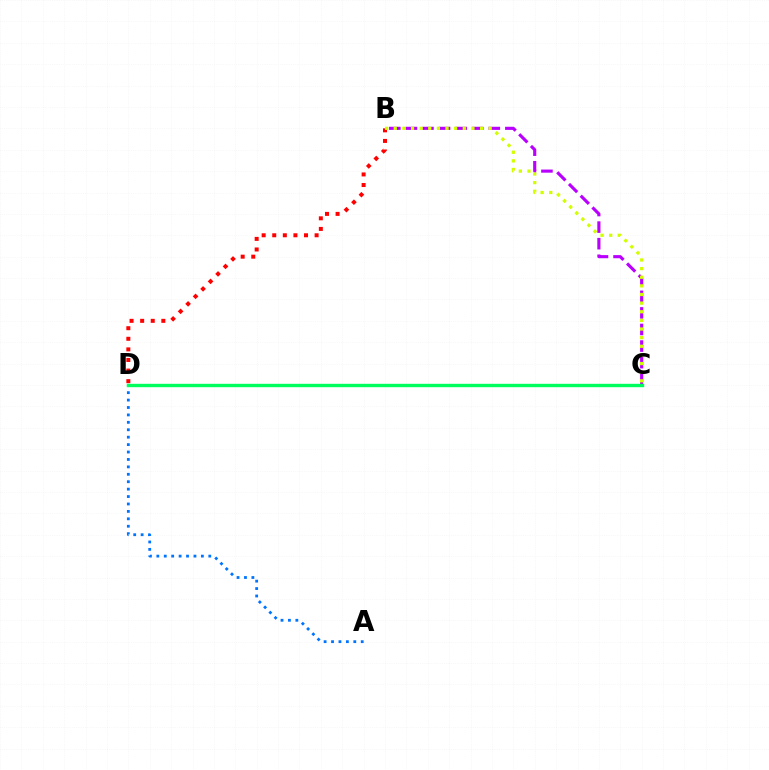{('A', 'D'): [{'color': '#0074ff', 'line_style': 'dotted', 'thickness': 2.02}], ('B', 'D'): [{'color': '#ff0000', 'line_style': 'dotted', 'thickness': 2.88}], ('B', 'C'): [{'color': '#b900ff', 'line_style': 'dashed', 'thickness': 2.25}, {'color': '#d1ff00', 'line_style': 'dotted', 'thickness': 2.34}], ('C', 'D'): [{'color': '#00ff5c', 'line_style': 'solid', 'thickness': 2.43}]}